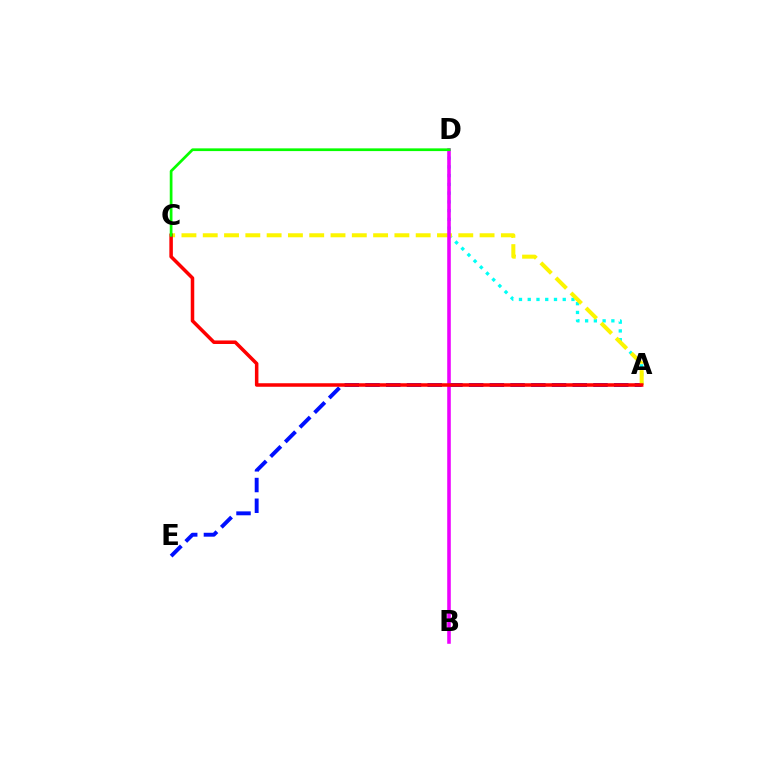{('A', 'D'): [{'color': '#00fff6', 'line_style': 'dotted', 'thickness': 2.38}], ('A', 'E'): [{'color': '#0010ff', 'line_style': 'dashed', 'thickness': 2.82}], ('A', 'C'): [{'color': '#fcf500', 'line_style': 'dashed', 'thickness': 2.89}, {'color': '#ff0000', 'line_style': 'solid', 'thickness': 2.54}], ('B', 'D'): [{'color': '#ee00ff', 'line_style': 'solid', 'thickness': 2.57}], ('C', 'D'): [{'color': '#08ff00', 'line_style': 'solid', 'thickness': 1.96}]}